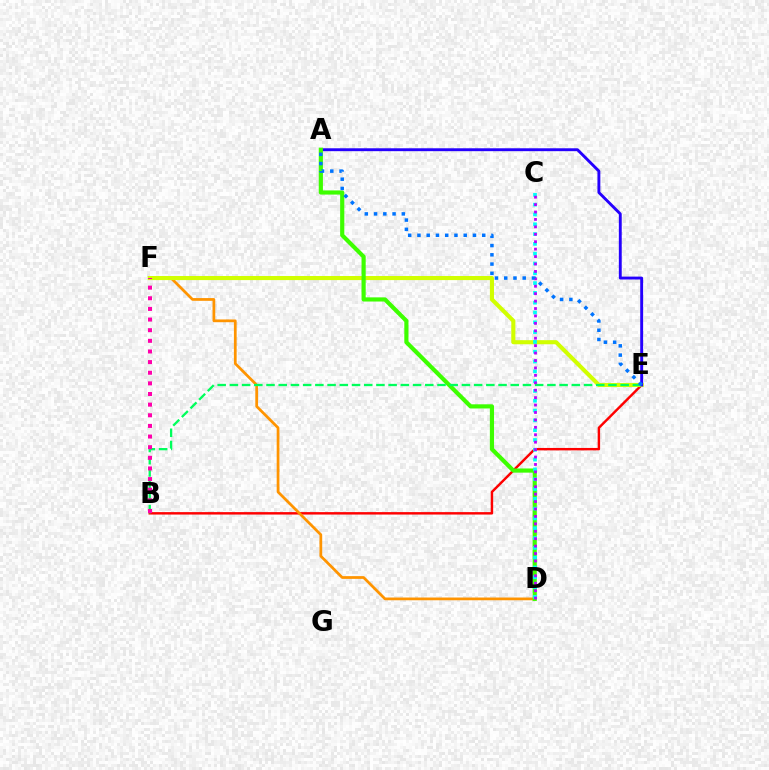{('B', 'E'): [{'color': '#ff0000', 'line_style': 'solid', 'thickness': 1.75}, {'color': '#00ff5c', 'line_style': 'dashed', 'thickness': 1.66}], ('D', 'F'): [{'color': '#ff9400', 'line_style': 'solid', 'thickness': 1.97}], ('E', 'F'): [{'color': '#d1ff00', 'line_style': 'solid', 'thickness': 2.94}], ('A', 'E'): [{'color': '#2500ff', 'line_style': 'solid', 'thickness': 2.08}, {'color': '#0074ff', 'line_style': 'dotted', 'thickness': 2.51}], ('A', 'D'): [{'color': '#3dff00', 'line_style': 'solid', 'thickness': 3.0}], ('C', 'D'): [{'color': '#00fff6', 'line_style': 'dotted', 'thickness': 2.66}, {'color': '#b900ff', 'line_style': 'dotted', 'thickness': 2.02}], ('B', 'F'): [{'color': '#ff00ac', 'line_style': 'dotted', 'thickness': 2.89}]}